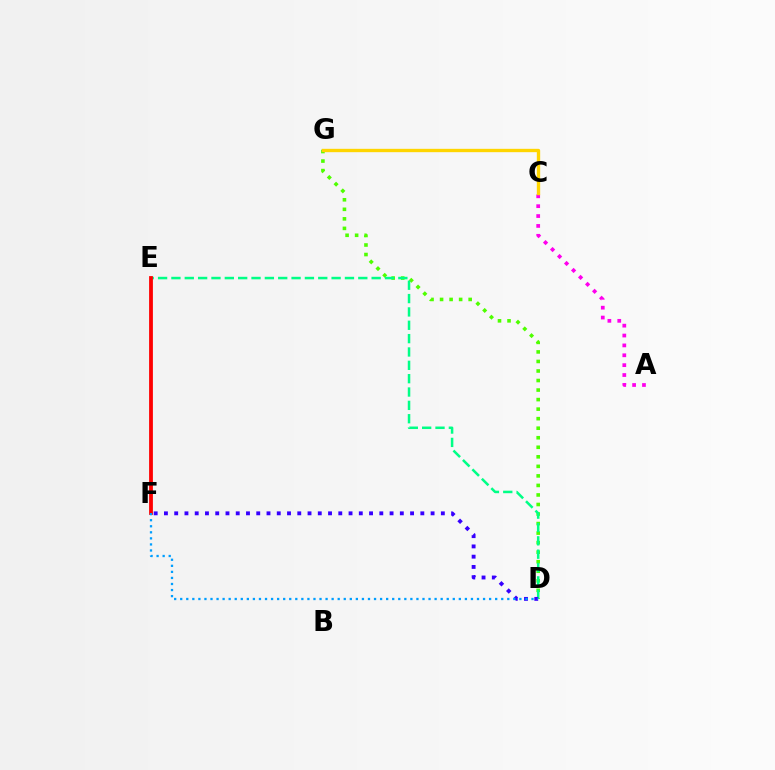{('A', 'C'): [{'color': '#ff00ed', 'line_style': 'dotted', 'thickness': 2.68}], ('D', 'G'): [{'color': '#4fff00', 'line_style': 'dotted', 'thickness': 2.59}], ('C', 'G'): [{'color': '#ffd500', 'line_style': 'solid', 'thickness': 2.41}], ('D', 'E'): [{'color': '#00ff86', 'line_style': 'dashed', 'thickness': 1.81}], ('D', 'F'): [{'color': '#3700ff', 'line_style': 'dotted', 'thickness': 2.79}, {'color': '#009eff', 'line_style': 'dotted', 'thickness': 1.65}], ('E', 'F'): [{'color': '#ff0000', 'line_style': 'solid', 'thickness': 2.73}]}